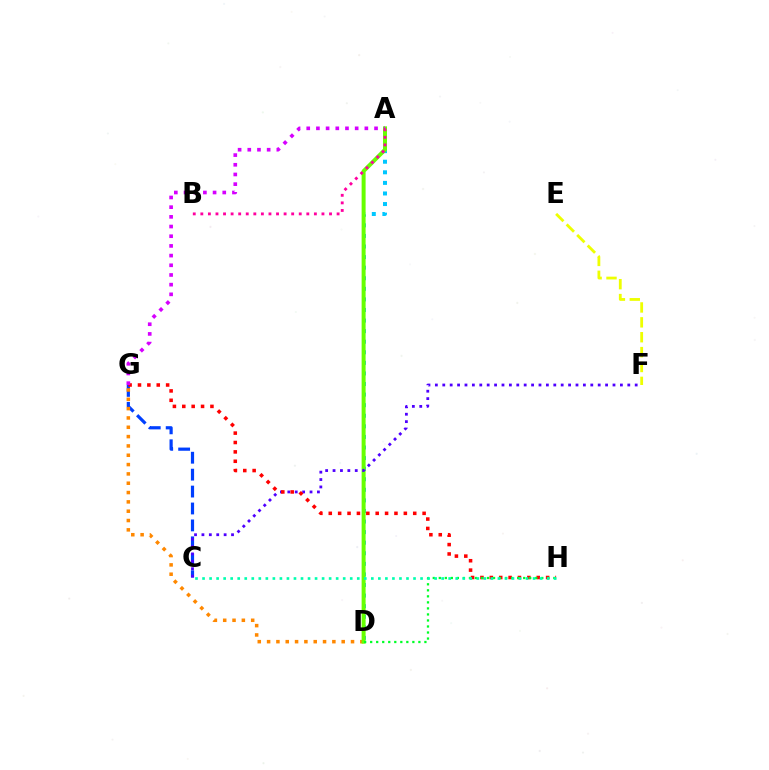{('C', 'G'): [{'color': '#003fff', 'line_style': 'dashed', 'thickness': 2.3}], ('A', 'D'): [{'color': '#00c7ff', 'line_style': 'dotted', 'thickness': 2.87}, {'color': '#66ff00', 'line_style': 'solid', 'thickness': 2.86}], ('D', 'G'): [{'color': '#ff8800', 'line_style': 'dotted', 'thickness': 2.53}], ('C', 'F'): [{'color': '#4f00ff', 'line_style': 'dotted', 'thickness': 2.01}], ('G', 'H'): [{'color': '#ff0000', 'line_style': 'dotted', 'thickness': 2.55}], ('D', 'H'): [{'color': '#00ff27', 'line_style': 'dotted', 'thickness': 1.64}], ('C', 'H'): [{'color': '#00ffaf', 'line_style': 'dotted', 'thickness': 1.91}], ('A', 'G'): [{'color': '#d600ff', 'line_style': 'dotted', 'thickness': 2.63}], ('E', 'F'): [{'color': '#eeff00', 'line_style': 'dashed', 'thickness': 2.02}], ('A', 'B'): [{'color': '#ff00a0', 'line_style': 'dotted', 'thickness': 2.06}]}